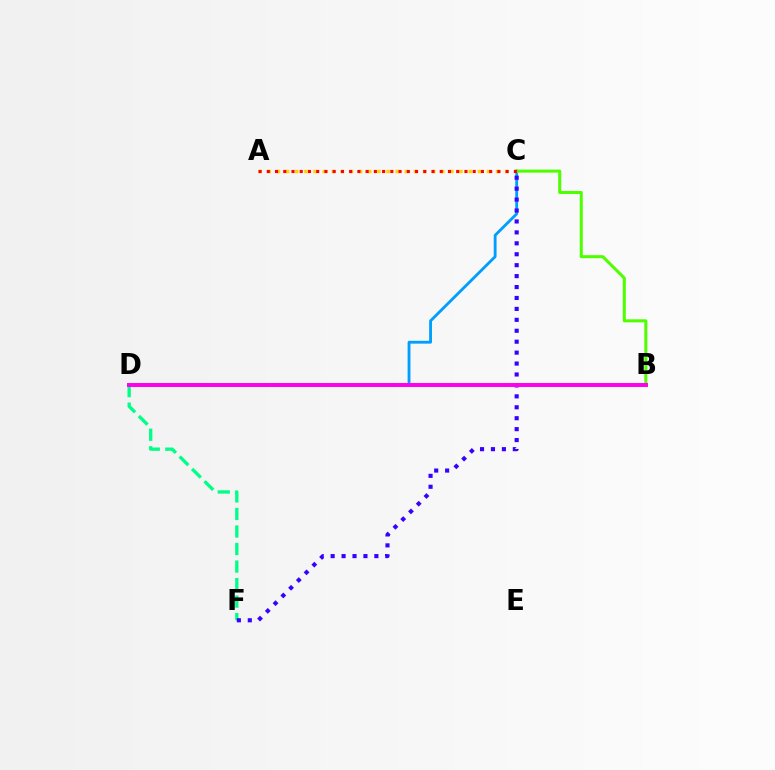{('D', 'F'): [{'color': '#00ff86', 'line_style': 'dashed', 'thickness': 2.38}], ('C', 'D'): [{'color': '#009eff', 'line_style': 'solid', 'thickness': 2.05}], ('C', 'F'): [{'color': '#3700ff', 'line_style': 'dotted', 'thickness': 2.97}], ('A', 'C'): [{'color': '#ffd500', 'line_style': 'dotted', 'thickness': 2.48}, {'color': '#ff0000', 'line_style': 'dotted', 'thickness': 2.24}], ('B', 'C'): [{'color': '#4fff00', 'line_style': 'solid', 'thickness': 2.19}], ('B', 'D'): [{'color': '#ff00ed', 'line_style': 'solid', 'thickness': 2.84}]}